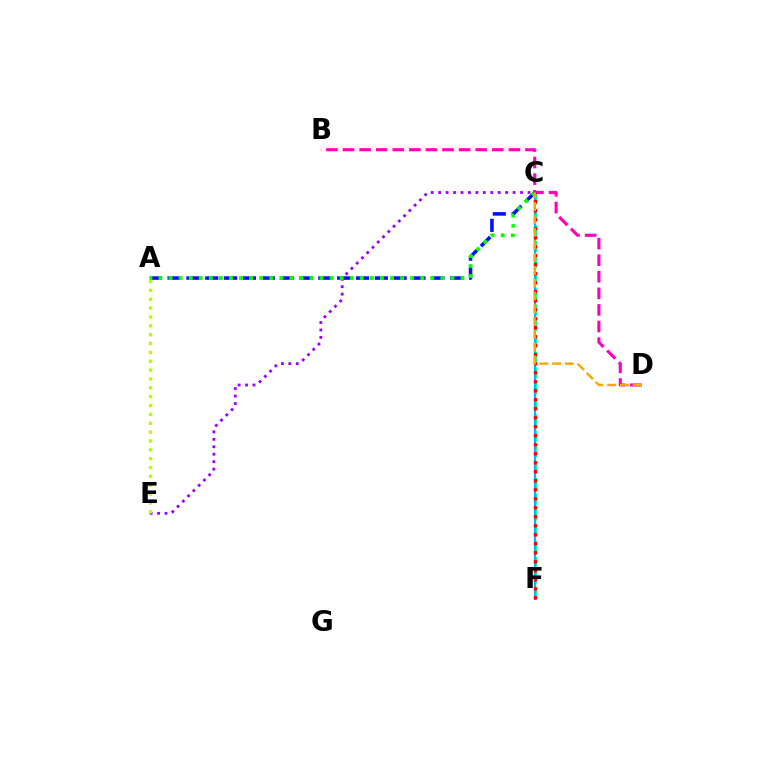{('C', 'E'): [{'color': '#9b00ff', 'line_style': 'dotted', 'thickness': 2.02}], ('C', 'F'): [{'color': '#00ff9d', 'line_style': 'dashed', 'thickness': 2.15}, {'color': '#00b5ff', 'line_style': 'solid', 'thickness': 1.5}, {'color': '#ff0000', 'line_style': 'dotted', 'thickness': 2.45}], ('A', 'C'): [{'color': '#0010ff', 'line_style': 'dashed', 'thickness': 2.56}, {'color': '#08ff00', 'line_style': 'dotted', 'thickness': 2.73}], ('B', 'D'): [{'color': '#ff00bd', 'line_style': 'dashed', 'thickness': 2.25}], ('A', 'E'): [{'color': '#b3ff00', 'line_style': 'dotted', 'thickness': 2.41}], ('C', 'D'): [{'color': '#ffa500', 'line_style': 'dashed', 'thickness': 1.74}]}